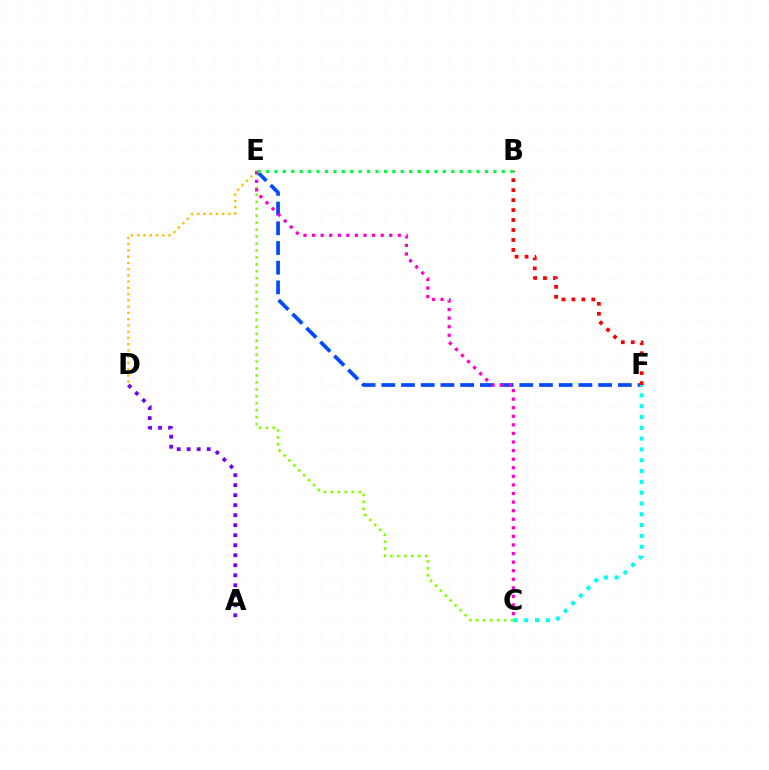{('E', 'F'): [{'color': '#004bff', 'line_style': 'dashed', 'thickness': 2.68}], ('D', 'E'): [{'color': '#ffbd00', 'line_style': 'dotted', 'thickness': 1.7}], ('C', 'F'): [{'color': '#00fff6', 'line_style': 'dotted', 'thickness': 2.94}], ('A', 'D'): [{'color': '#7200ff', 'line_style': 'dotted', 'thickness': 2.72}], ('C', 'E'): [{'color': '#84ff00', 'line_style': 'dotted', 'thickness': 1.89}, {'color': '#ff00cf', 'line_style': 'dotted', 'thickness': 2.33}], ('B', 'F'): [{'color': '#ff0000', 'line_style': 'dotted', 'thickness': 2.71}], ('B', 'E'): [{'color': '#00ff39', 'line_style': 'dotted', 'thickness': 2.29}]}